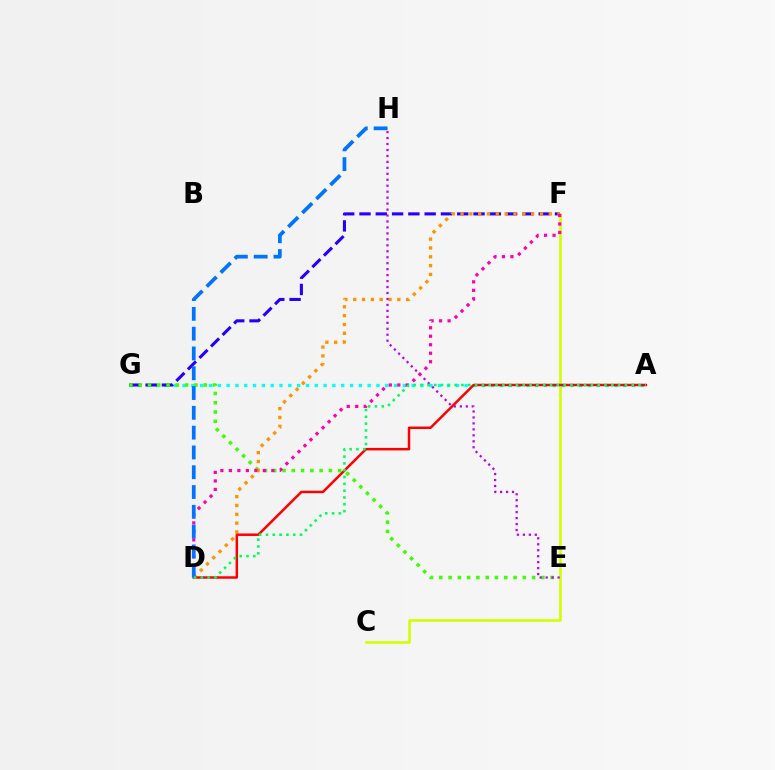{('C', 'F'): [{'color': '#d1ff00', 'line_style': 'solid', 'thickness': 1.9}], ('A', 'G'): [{'color': '#00fff6', 'line_style': 'dotted', 'thickness': 2.39}], ('F', 'G'): [{'color': '#2500ff', 'line_style': 'dashed', 'thickness': 2.21}], ('E', 'G'): [{'color': '#3dff00', 'line_style': 'dotted', 'thickness': 2.52}], ('D', 'F'): [{'color': '#ff9400', 'line_style': 'dotted', 'thickness': 2.4}, {'color': '#ff00ac', 'line_style': 'dotted', 'thickness': 2.31}], ('A', 'D'): [{'color': '#ff0000', 'line_style': 'solid', 'thickness': 1.78}, {'color': '#00ff5c', 'line_style': 'dotted', 'thickness': 1.85}], ('E', 'H'): [{'color': '#b900ff', 'line_style': 'dotted', 'thickness': 1.62}], ('D', 'H'): [{'color': '#0074ff', 'line_style': 'dashed', 'thickness': 2.69}]}